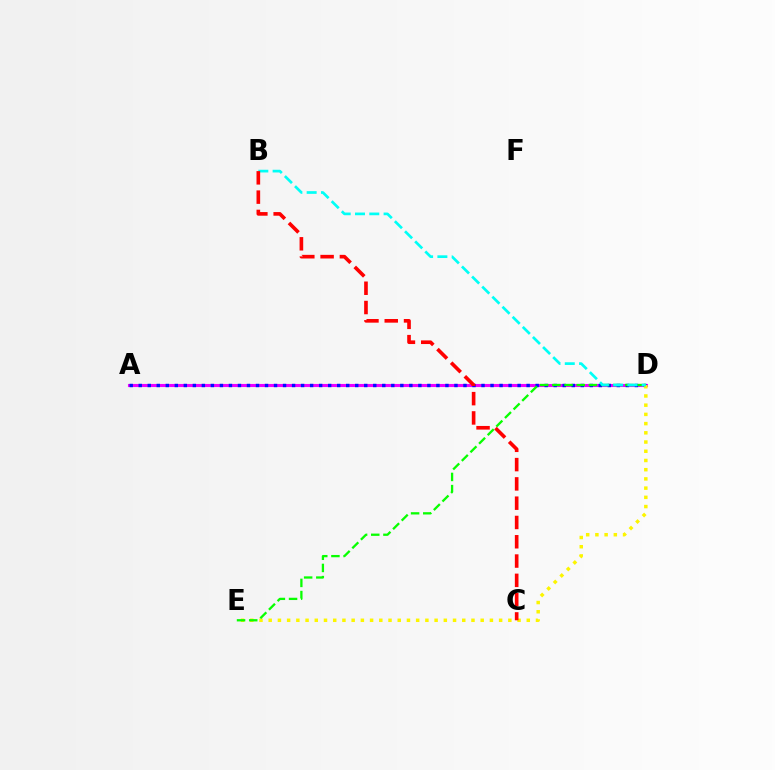{('A', 'D'): [{'color': '#ee00ff', 'line_style': 'solid', 'thickness': 2.22}, {'color': '#0010ff', 'line_style': 'dotted', 'thickness': 2.45}], ('D', 'E'): [{'color': '#fcf500', 'line_style': 'dotted', 'thickness': 2.5}, {'color': '#08ff00', 'line_style': 'dashed', 'thickness': 1.65}], ('B', 'D'): [{'color': '#00fff6', 'line_style': 'dashed', 'thickness': 1.94}], ('B', 'C'): [{'color': '#ff0000', 'line_style': 'dashed', 'thickness': 2.62}]}